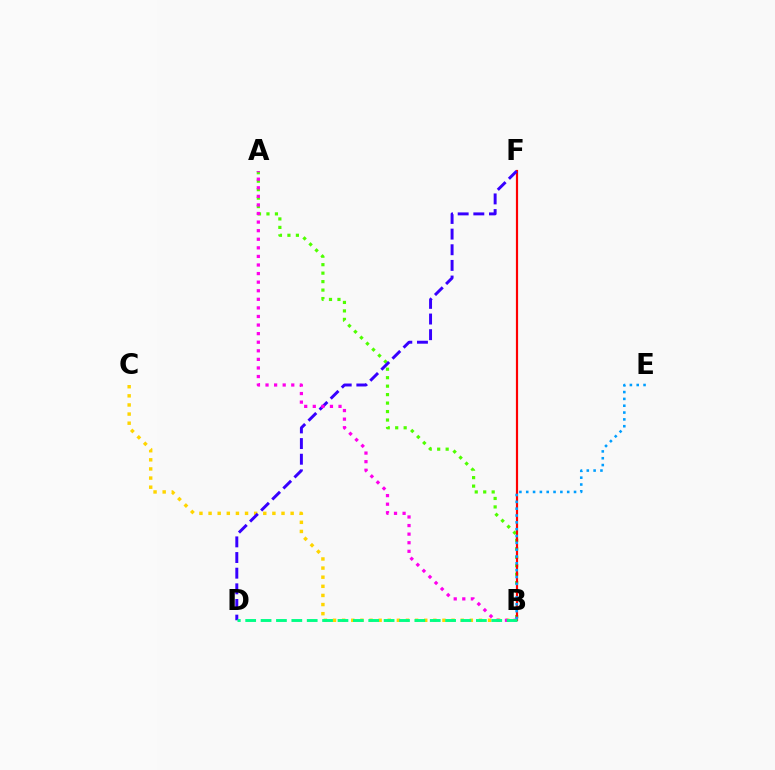{('A', 'B'): [{'color': '#4fff00', 'line_style': 'dotted', 'thickness': 2.3}, {'color': '#ff00ed', 'line_style': 'dotted', 'thickness': 2.33}], ('B', 'C'): [{'color': '#ffd500', 'line_style': 'dotted', 'thickness': 2.48}], ('B', 'F'): [{'color': '#ff0000', 'line_style': 'solid', 'thickness': 1.58}], ('D', 'F'): [{'color': '#3700ff', 'line_style': 'dashed', 'thickness': 2.13}], ('B', 'E'): [{'color': '#009eff', 'line_style': 'dotted', 'thickness': 1.86}], ('B', 'D'): [{'color': '#00ff86', 'line_style': 'dashed', 'thickness': 2.09}]}